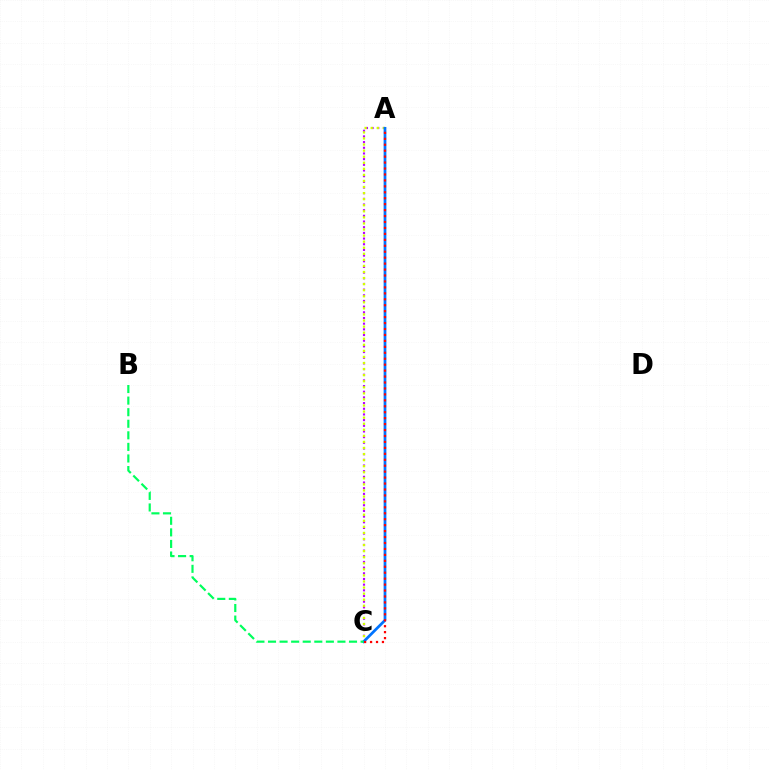{('A', 'C'): [{'color': '#b900ff', 'line_style': 'dotted', 'thickness': 1.54}, {'color': '#d1ff00', 'line_style': 'dotted', 'thickness': 1.65}, {'color': '#0074ff', 'line_style': 'solid', 'thickness': 1.97}, {'color': '#ff0000', 'line_style': 'dotted', 'thickness': 1.62}], ('B', 'C'): [{'color': '#00ff5c', 'line_style': 'dashed', 'thickness': 1.57}]}